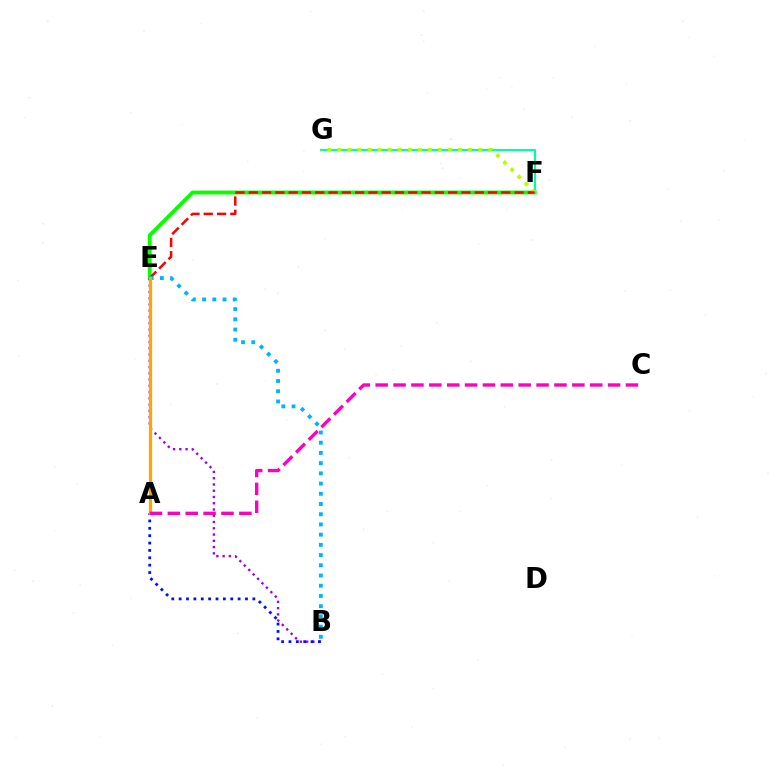{('E', 'F'): [{'color': '#08ff00', 'line_style': 'solid', 'thickness': 2.78}, {'color': '#ff0000', 'line_style': 'dashed', 'thickness': 1.81}], ('B', 'E'): [{'color': '#9b00ff', 'line_style': 'dotted', 'thickness': 1.7}, {'color': '#00b5ff', 'line_style': 'dotted', 'thickness': 2.78}], ('F', 'G'): [{'color': '#00ff9d', 'line_style': 'solid', 'thickness': 1.54}, {'color': '#b3ff00', 'line_style': 'dotted', 'thickness': 2.73}], ('A', 'B'): [{'color': '#0010ff', 'line_style': 'dotted', 'thickness': 2.0}], ('A', 'E'): [{'color': '#ffa500', 'line_style': 'solid', 'thickness': 2.34}], ('A', 'C'): [{'color': '#ff00bd', 'line_style': 'dashed', 'thickness': 2.43}]}